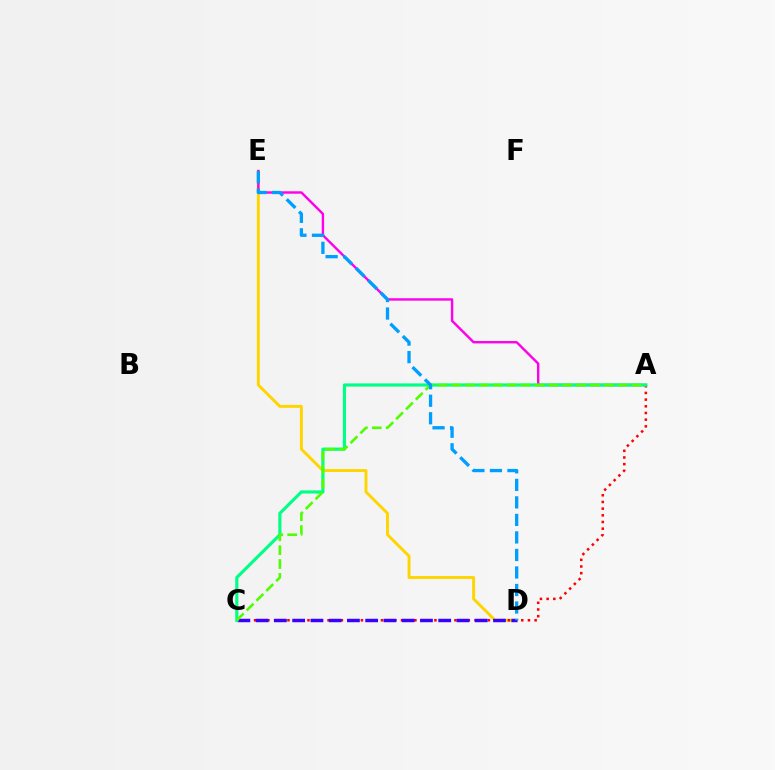{('D', 'E'): [{'color': '#ffd500', 'line_style': 'solid', 'thickness': 2.11}, {'color': '#009eff', 'line_style': 'dashed', 'thickness': 2.38}], ('A', 'C'): [{'color': '#ff0000', 'line_style': 'dotted', 'thickness': 1.82}, {'color': '#00ff86', 'line_style': 'solid', 'thickness': 2.27}, {'color': '#4fff00', 'line_style': 'dashed', 'thickness': 1.88}], ('C', 'D'): [{'color': '#3700ff', 'line_style': 'dashed', 'thickness': 2.48}], ('A', 'E'): [{'color': '#ff00ed', 'line_style': 'solid', 'thickness': 1.74}]}